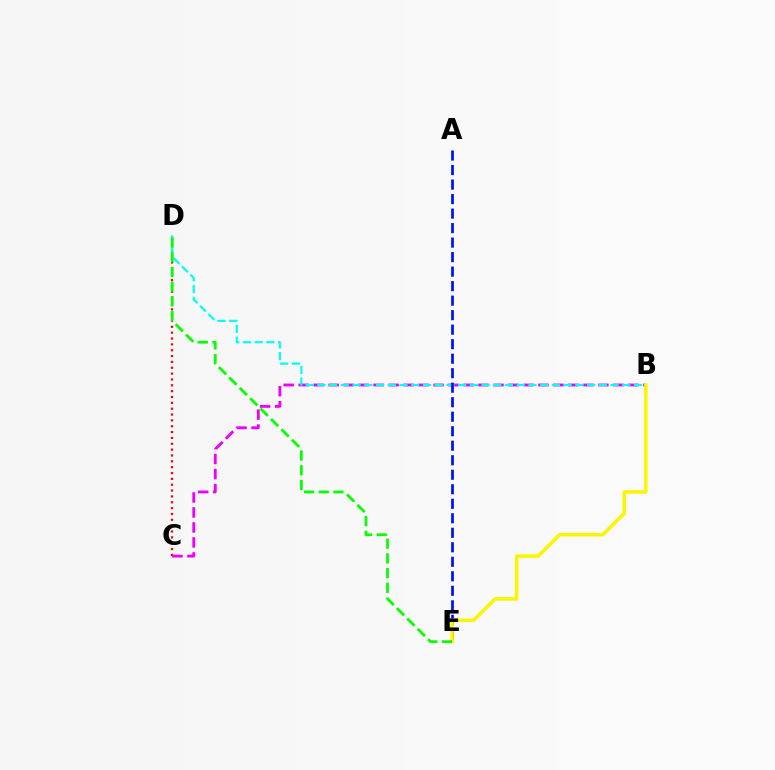{('B', 'C'): [{'color': '#ee00ff', 'line_style': 'dashed', 'thickness': 2.04}], ('C', 'D'): [{'color': '#ff0000', 'line_style': 'dotted', 'thickness': 1.59}], ('B', 'D'): [{'color': '#00fff6', 'line_style': 'dashed', 'thickness': 1.59}], ('A', 'E'): [{'color': '#0010ff', 'line_style': 'dashed', 'thickness': 1.97}], ('B', 'E'): [{'color': '#fcf500', 'line_style': 'solid', 'thickness': 2.52}], ('D', 'E'): [{'color': '#08ff00', 'line_style': 'dashed', 'thickness': 2.0}]}